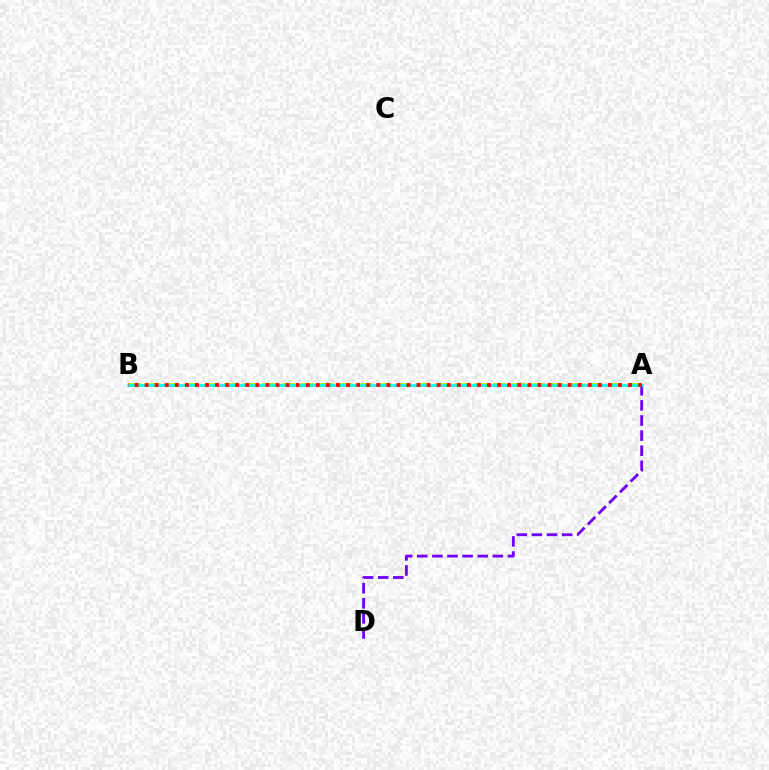{('A', 'D'): [{'color': '#7200ff', 'line_style': 'dashed', 'thickness': 2.05}], ('A', 'B'): [{'color': '#84ff00', 'line_style': 'dashed', 'thickness': 2.61}, {'color': '#00fff6', 'line_style': 'solid', 'thickness': 1.91}, {'color': '#ff0000', 'line_style': 'dotted', 'thickness': 2.74}]}